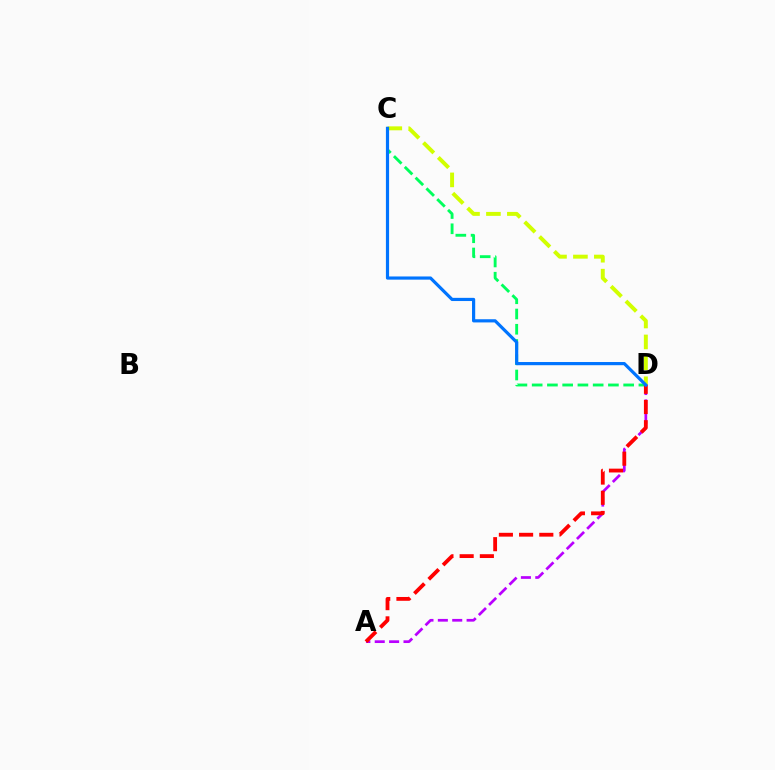{('A', 'D'): [{'color': '#b900ff', 'line_style': 'dashed', 'thickness': 1.95}, {'color': '#ff0000', 'line_style': 'dashed', 'thickness': 2.75}], ('C', 'D'): [{'color': '#00ff5c', 'line_style': 'dashed', 'thickness': 2.07}, {'color': '#d1ff00', 'line_style': 'dashed', 'thickness': 2.84}, {'color': '#0074ff', 'line_style': 'solid', 'thickness': 2.29}]}